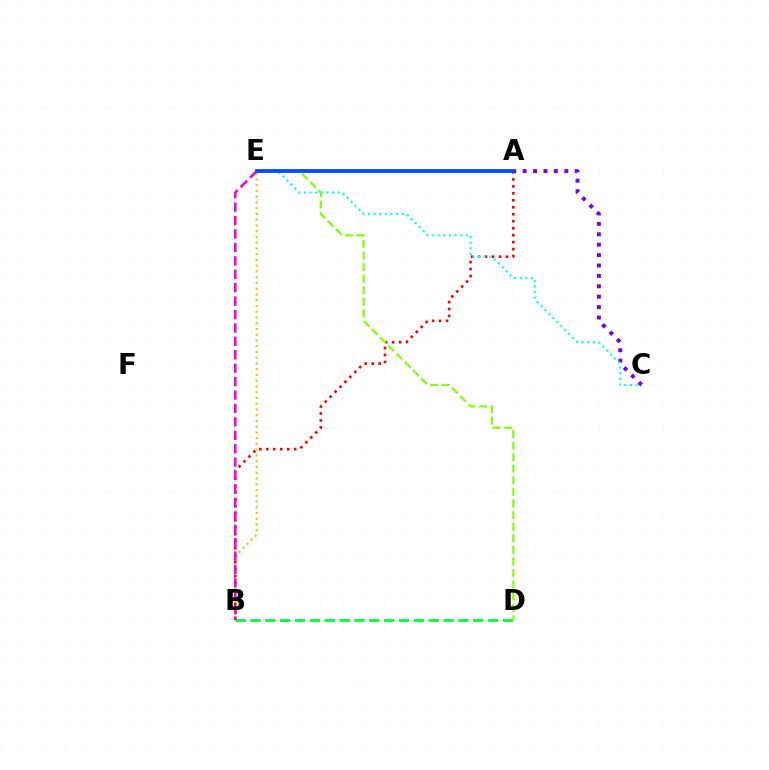{('B', 'E'): [{'color': '#ffbd00', 'line_style': 'dotted', 'thickness': 1.56}, {'color': '#ff00cf', 'line_style': 'dashed', 'thickness': 1.82}], ('A', 'C'): [{'color': '#7200ff', 'line_style': 'dotted', 'thickness': 2.83}], ('A', 'B'): [{'color': '#ff0000', 'line_style': 'dotted', 'thickness': 1.89}], ('B', 'D'): [{'color': '#00ff39', 'line_style': 'dashed', 'thickness': 2.02}], ('D', 'E'): [{'color': '#84ff00', 'line_style': 'dashed', 'thickness': 1.57}], ('C', 'E'): [{'color': '#00fff6', 'line_style': 'dotted', 'thickness': 1.52}], ('A', 'E'): [{'color': '#004bff', 'line_style': 'solid', 'thickness': 2.71}]}